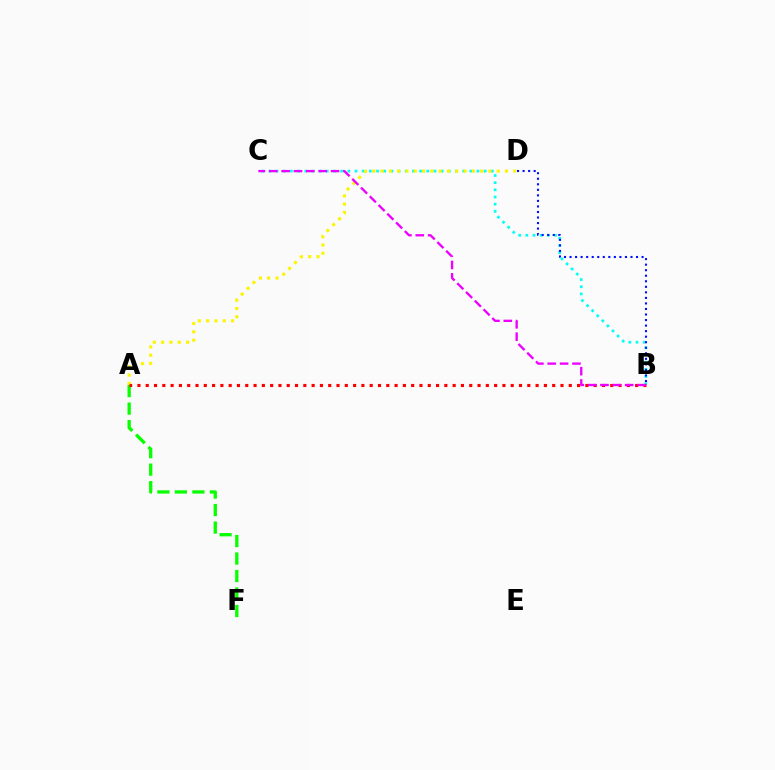{('A', 'F'): [{'color': '#08ff00', 'line_style': 'dashed', 'thickness': 2.38}], ('B', 'C'): [{'color': '#00fff6', 'line_style': 'dotted', 'thickness': 1.95}, {'color': '#ee00ff', 'line_style': 'dashed', 'thickness': 1.68}], ('A', 'D'): [{'color': '#fcf500', 'line_style': 'dotted', 'thickness': 2.25}], ('A', 'B'): [{'color': '#ff0000', 'line_style': 'dotted', 'thickness': 2.25}], ('B', 'D'): [{'color': '#0010ff', 'line_style': 'dotted', 'thickness': 1.51}]}